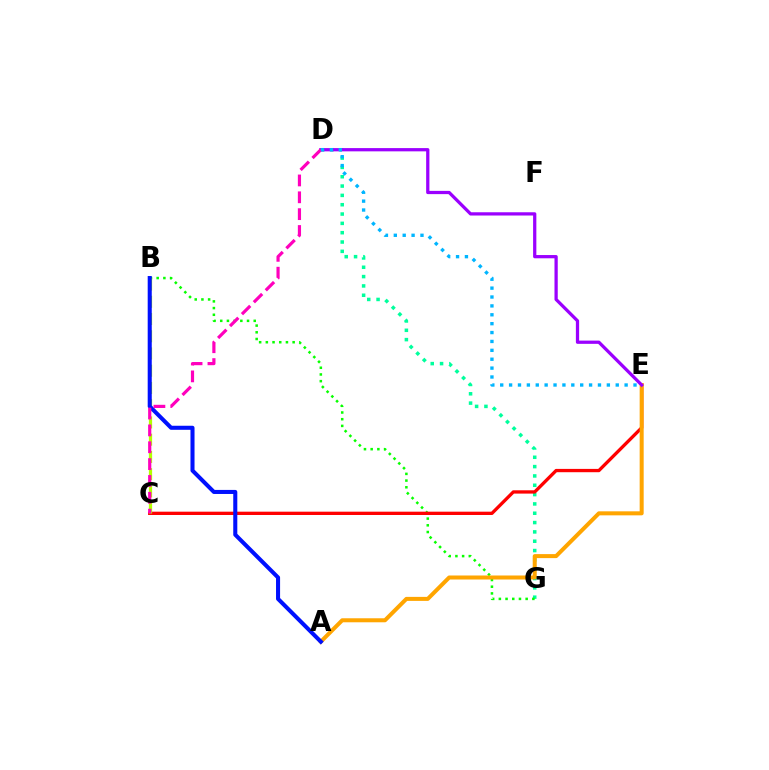{('D', 'G'): [{'color': '#00ff9d', 'line_style': 'dotted', 'thickness': 2.53}], ('B', 'G'): [{'color': '#08ff00', 'line_style': 'dotted', 'thickness': 1.82}], ('C', 'E'): [{'color': '#ff0000', 'line_style': 'solid', 'thickness': 2.38}], ('A', 'E'): [{'color': '#ffa500', 'line_style': 'solid', 'thickness': 2.89}], ('D', 'E'): [{'color': '#9b00ff', 'line_style': 'solid', 'thickness': 2.34}, {'color': '#00b5ff', 'line_style': 'dotted', 'thickness': 2.41}], ('B', 'C'): [{'color': '#b3ff00', 'line_style': 'dashed', 'thickness': 2.34}], ('A', 'B'): [{'color': '#0010ff', 'line_style': 'solid', 'thickness': 2.92}], ('C', 'D'): [{'color': '#ff00bd', 'line_style': 'dashed', 'thickness': 2.29}]}